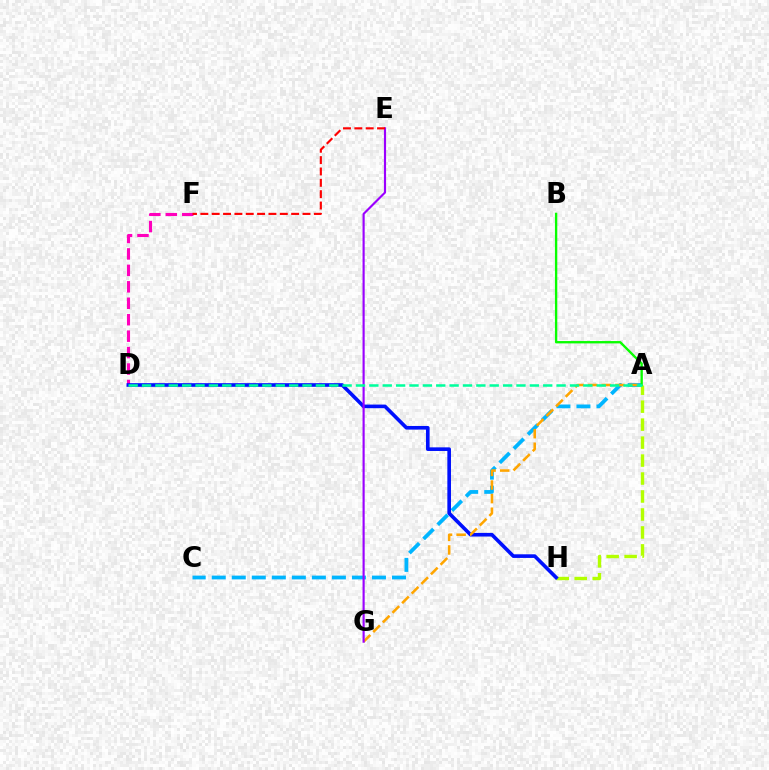{('A', 'C'): [{'color': '#00b5ff', 'line_style': 'dashed', 'thickness': 2.72}], ('A', 'H'): [{'color': '#b3ff00', 'line_style': 'dashed', 'thickness': 2.44}], ('D', 'F'): [{'color': '#ff00bd', 'line_style': 'dashed', 'thickness': 2.23}], ('D', 'H'): [{'color': '#0010ff', 'line_style': 'solid', 'thickness': 2.61}], ('A', 'G'): [{'color': '#ffa500', 'line_style': 'dashed', 'thickness': 1.85}], ('E', 'G'): [{'color': '#9b00ff', 'line_style': 'solid', 'thickness': 1.55}], ('A', 'B'): [{'color': '#08ff00', 'line_style': 'solid', 'thickness': 1.69}], ('E', 'F'): [{'color': '#ff0000', 'line_style': 'dashed', 'thickness': 1.54}], ('A', 'D'): [{'color': '#00ff9d', 'line_style': 'dashed', 'thickness': 1.82}]}